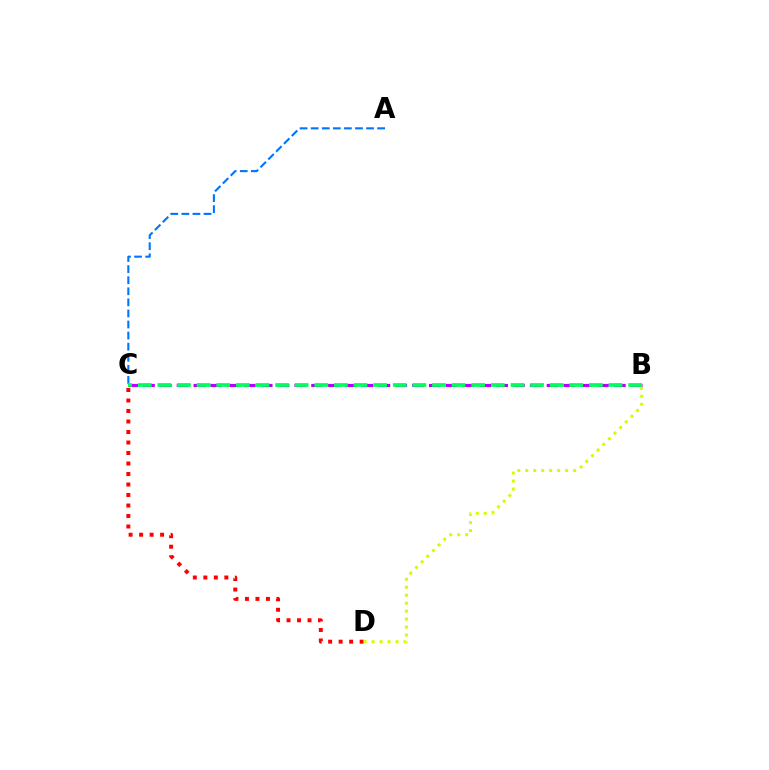{('A', 'C'): [{'color': '#0074ff', 'line_style': 'dashed', 'thickness': 1.51}], ('B', 'C'): [{'color': '#b900ff', 'line_style': 'dashed', 'thickness': 2.28}, {'color': '#00ff5c', 'line_style': 'dashed', 'thickness': 2.66}], ('C', 'D'): [{'color': '#ff0000', 'line_style': 'dotted', 'thickness': 2.85}], ('B', 'D'): [{'color': '#d1ff00', 'line_style': 'dotted', 'thickness': 2.17}]}